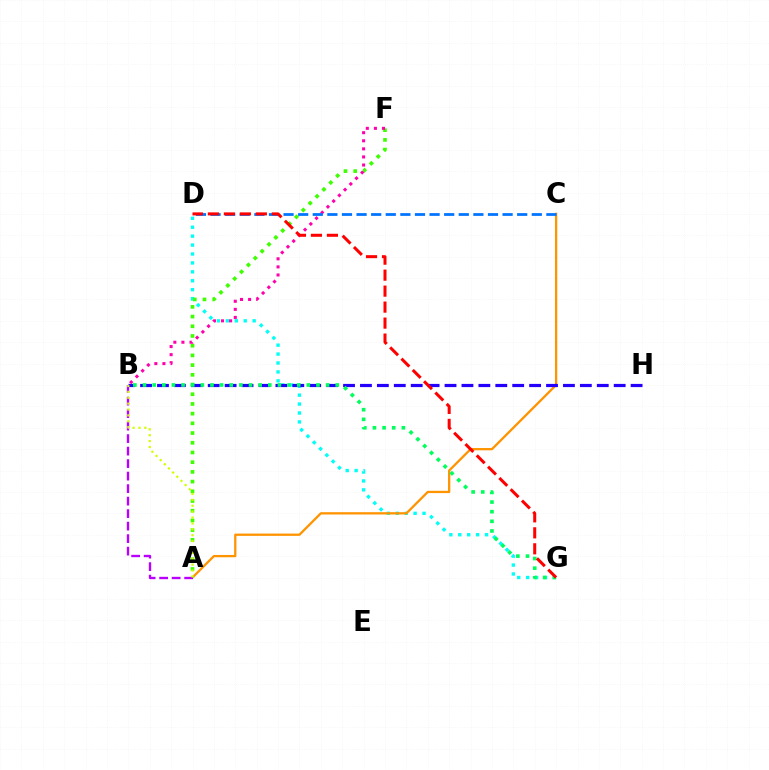{('D', 'G'): [{'color': '#00fff6', 'line_style': 'dotted', 'thickness': 2.42}, {'color': '#ff0000', 'line_style': 'dashed', 'thickness': 2.17}], ('A', 'C'): [{'color': '#ff9400', 'line_style': 'solid', 'thickness': 1.65}], ('A', 'F'): [{'color': '#3dff00', 'line_style': 'dotted', 'thickness': 2.64}], ('B', 'H'): [{'color': '#2500ff', 'line_style': 'dashed', 'thickness': 2.3}], ('B', 'F'): [{'color': '#ff00ac', 'line_style': 'dotted', 'thickness': 2.19}], ('C', 'D'): [{'color': '#0074ff', 'line_style': 'dashed', 'thickness': 1.98}], ('A', 'B'): [{'color': '#b900ff', 'line_style': 'dashed', 'thickness': 1.7}, {'color': '#d1ff00', 'line_style': 'dotted', 'thickness': 1.6}], ('B', 'G'): [{'color': '#00ff5c', 'line_style': 'dotted', 'thickness': 2.62}]}